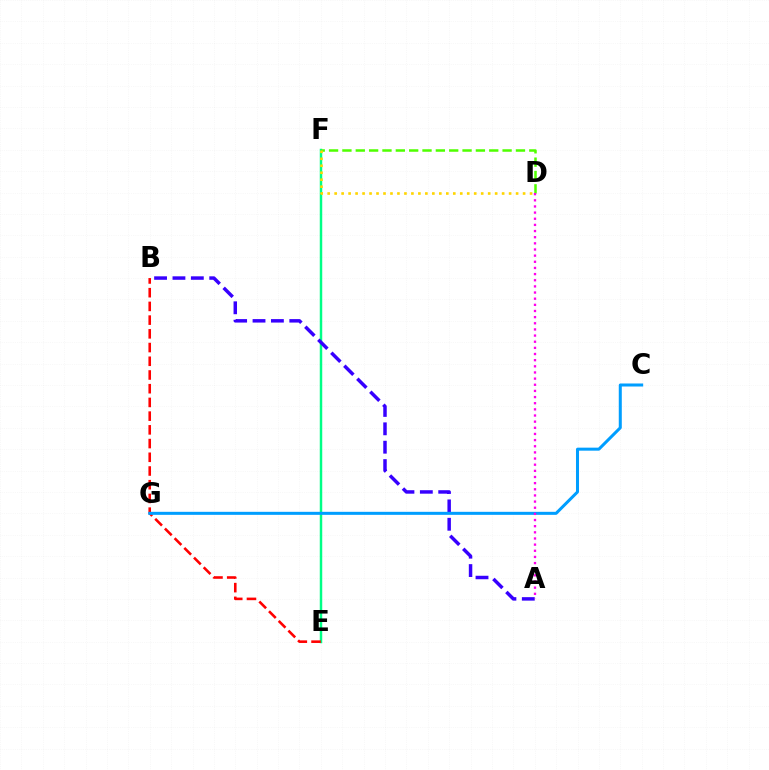{('E', 'F'): [{'color': '#00ff86', 'line_style': 'solid', 'thickness': 1.78}], ('D', 'F'): [{'color': '#4fff00', 'line_style': 'dashed', 'thickness': 1.81}, {'color': '#ffd500', 'line_style': 'dotted', 'thickness': 1.9}], ('B', 'E'): [{'color': '#ff0000', 'line_style': 'dashed', 'thickness': 1.86}], ('A', 'B'): [{'color': '#3700ff', 'line_style': 'dashed', 'thickness': 2.5}], ('C', 'G'): [{'color': '#009eff', 'line_style': 'solid', 'thickness': 2.18}], ('A', 'D'): [{'color': '#ff00ed', 'line_style': 'dotted', 'thickness': 1.67}]}